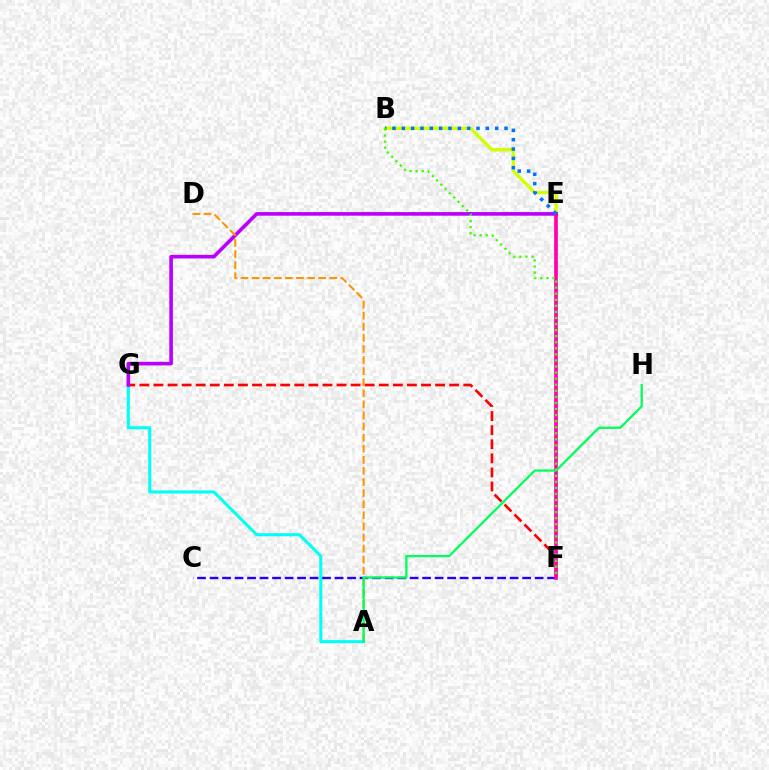{('A', 'G'): [{'color': '#00fff6', 'line_style': 'solid', 'thickness': 2.21}], ('C', 'F'): [{'color': '#2500ff', 'line_style': 'dashed', 'thickness': 1.7}], ('F', 'G'): [{'color': '#ff0000', 'line_style': 'dashed', 'thickness': 1.91}], ('B', 'E'): [{'color': '#d1ff00', 'line_style': 'solid', 'thickness': 2.43}, {'color': '#0074ff', 'line_style': 'dotted', 'thickness': 2.54}], ('E', 'G'): [{'color': '#b900ff', 'line_style': 'solid', 'thickness': 2.6}], ('A', 'D'): [{'color': '#ff9400', 'line_style': 'dashed', 'thickness': 1.51}], ('E', 'F'): [{'color': '#ff00ac', 'line_style': 'solid', 'thickness': 2.64}], ('A', 'H'): [{'color': '#00ff5c', 'line_style': 'solid', 'thickness': 1.63}], ('B', 'F'): [{'color': '#3dff00', 'line_style': 'dotted', 'thickness': 1.65}]}